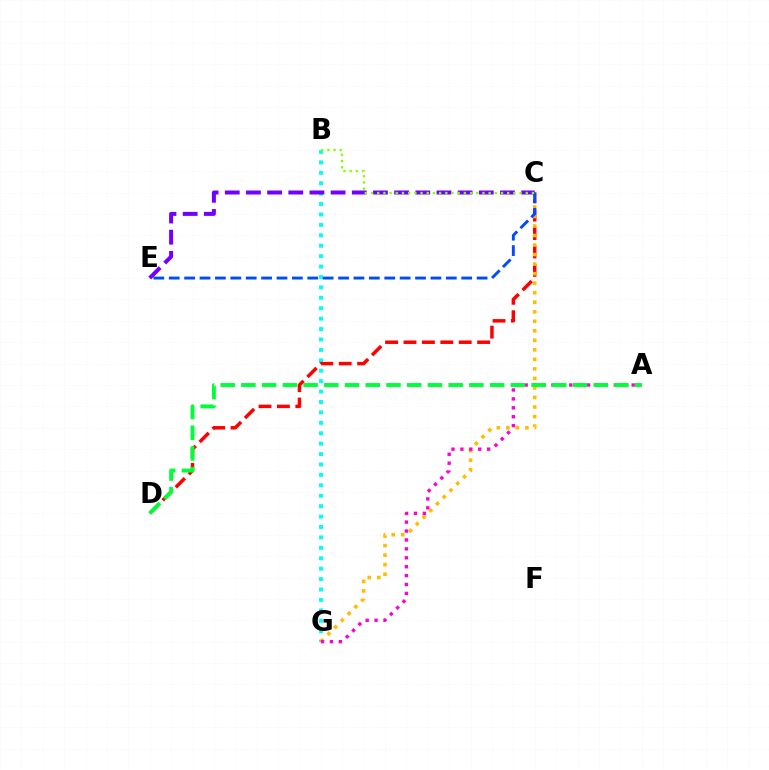{('B', 'G'): [{'color': '#00fff6', 'line_style': 'dotted', 'thickness': 2.83}], ('C', 'D'): [{'color': '#ff0000', 'line_style': 'dashed', 'thickness': 2.5}], ('C', 'G'): [{'color': '#ffbd00', 'line_style': 'dotted', 'thickness': 2.59}], ('A', 'G'): [{'color': '#ff00cf', 'line_style': 'dotted', 'thickness': 2.42}], ('C', 'E'): [{'color': '#7200ff', 'line_style': 'dashed', 'thickness': 2.88}, {'color': '#004bff', 'line_style': 'dashed', 'thickness': 2.09}], ('A', 'D'): [{'color': '#00ff39', 'line_style': 'dashed', 'thickness': 2.82}], ('B', 'C'): [{'color': '#84ff00', 'line_style': 'dotted', 'thickness': 1.68}]}